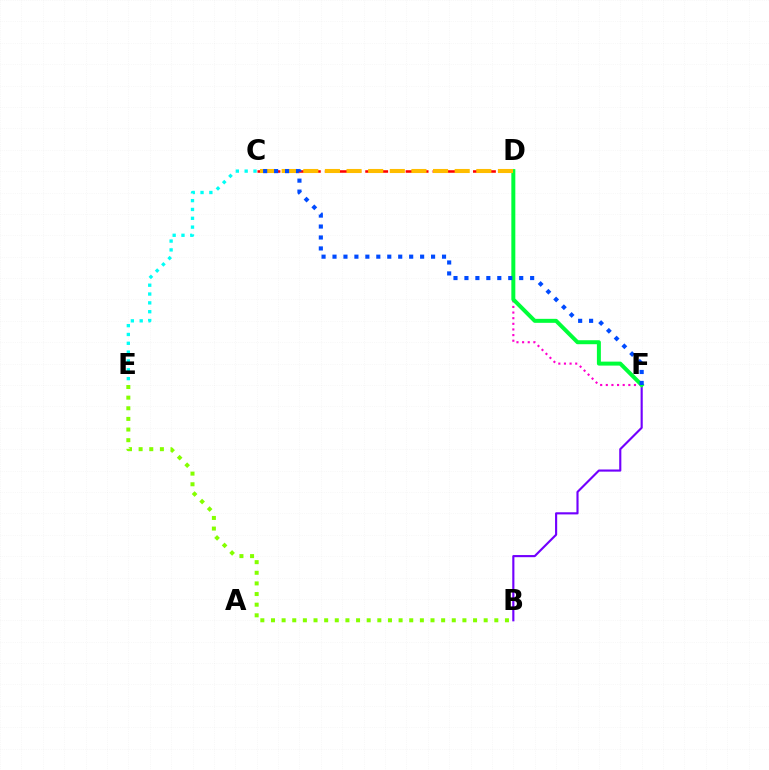{('B', 'F'): [{'color': '#7200ff', 'line_style': 'solid', 'thickness': 1.54}], ('C', 'E'): [{'color': '#00fff6', 'line_style': 'dotted', 'thickness': 2.4}], ('B', 'E'): [{'color': '#84ff00', 'line_style': 'dotted', 'thickness': 2.89}], ('C', 'D'): [{'color': '#ff0000', 'line_style': 'dashed', 'thickness': 1.83}, {'color': '#ffbd00', 'line_style': 'dashed', 'thickness': 2.94}], ('D', 'F'): [{'color': '#ff00cf', 'line_style': 'dotted', 'thickness': 1.53}, {'color': '#00ff39', 'line_style': 'solid', 'thickness': 2.86}], ('C', 'F'): [{'color': '#004bff', 'line_style': 'dotted', 'thickness': 2.98}]}